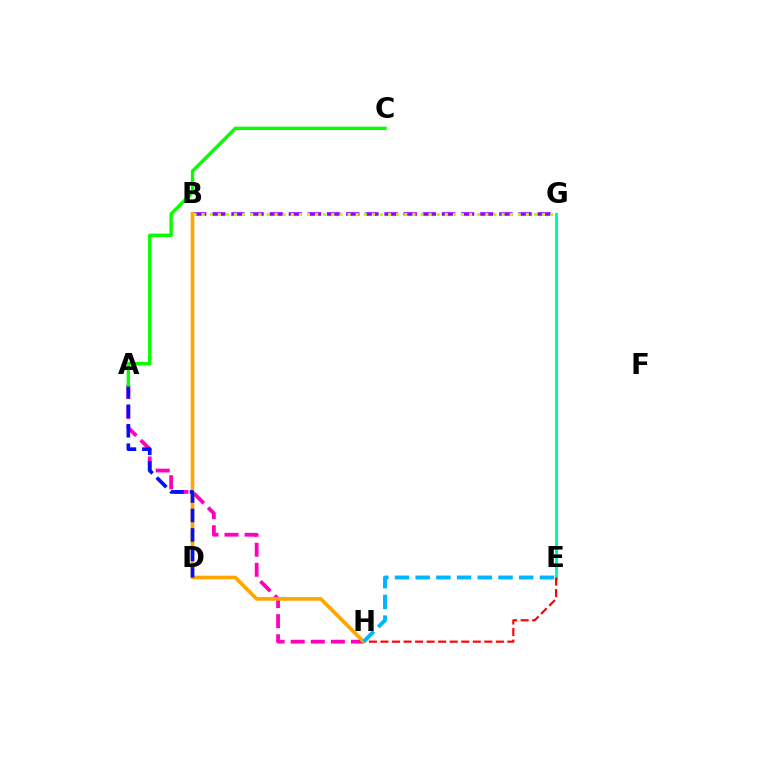{('E', 'G'): [{'color': '#00ff9d', 'line_style': 'solid', 'thickness': 2.21}], ('B', 'G'): [{'color': '#9b00ff', 'line_style': 'dashed', 'thickness': 2.6}, {'color': '#b3ff00', 'line_style': 'dotted', 'thickness': 2.2}], ('A', 'H'): [{'color': '#ff00bd', 'line_style': 'dashed', 'thickness': 2.73}], ('E', 'H'): [{'color': '#ff0000', 'line_style': 'dashed', 'thickness': 1.57}, {'color': '#00b5ff', 'line_style': 'dashed', 'thickness': 2.81}], ('B', 'H'): [{'color': '#ffa500', 'line_style': 'solid', 'thickness': 2.62}], ('A', 'D'): [{'color': '#0010ff', 'line_style': 'dashed', 'thickness': 2.65}], ('A', 'C'): [{'color': '#08ff00', 'line_style': 'solid', 'thickness': 2.43}]}